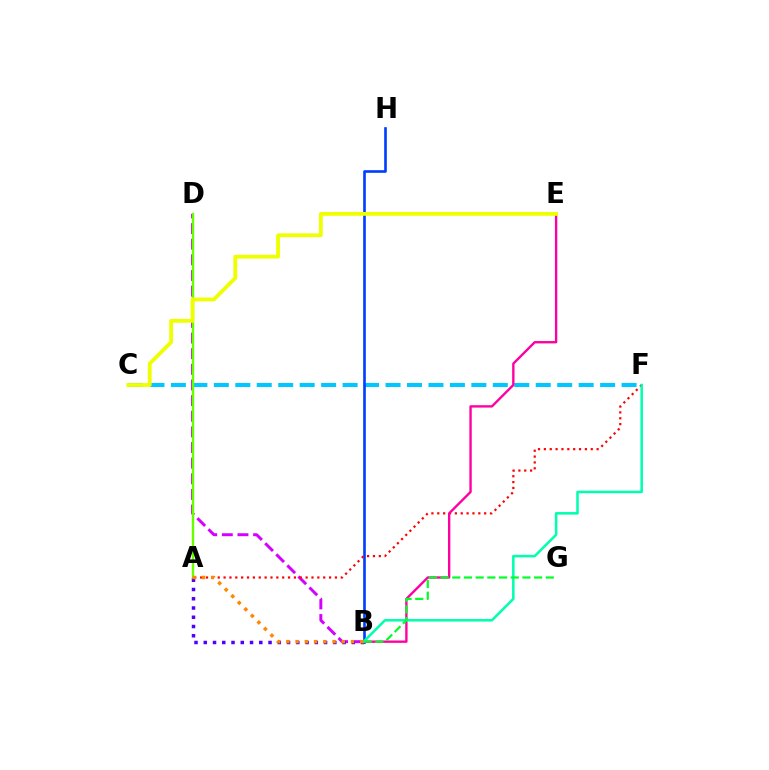{('C', 'F'): [{'color': '#00c7ff', 'line_style': 'dashed', 'thickness': 2.92}], ('B', 'D'): [{'color': '#d600ff', 'line_style': 'dashed', 'thickness': 2.12}], ('A', 'D'): [{'color': '#66ff00', 'line_style': 'solid', 'thickness': 1.73}], ('B', 'H'): [{'color': '#003fff', 'line_style': 'solid', 'thickness': 1.9}], ('A', 'F'): [{'color': '#ff0000', 'line_style': 'dotted', 'thickness': 1.59}], ('A', 'B'): [{'color': '#4f00ff', 'line_style': 'dotted', 'thickness': 2.51}, {'color': '#ff8800', 'line_style': 'dotted', 'thickness': 2.51}], ('B', 'E'): [{'color': '#ff00a0', 'line_style': 'solid', 'thickness': 1.7}], ('B', 'F'): [{'color': '#00ffaf', 'line_style': 'solid', 'thickness': 1.82}], ('C', 'E'): [{'color': '#eeff00', 'line_style': 'solid', 'thickness': 2.75}], ('B', 'G'): [{'color': '#00ff27', 'line_style': 'dashed', 'thickness': 1.59}]}